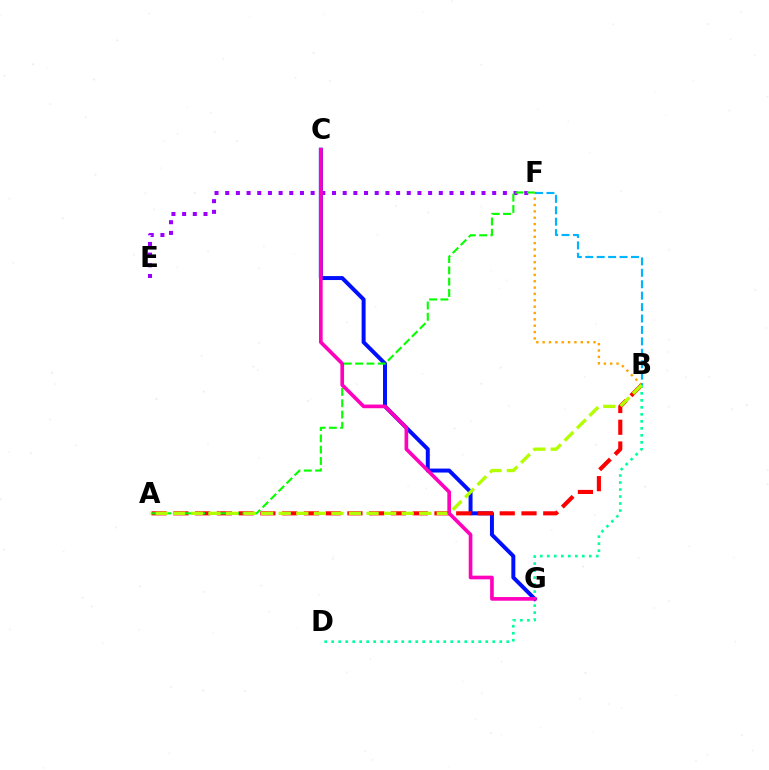{('B', 'F'): [{'color': '#ffa500', 'line_style': 'dotted', 'thickness': 1.73}, {'color': '#00b5ff', 'line_style': 'dashed', 'thickness': 1.55}], ('C', 'G'): [{'color': '#0010ff', 'line_style': 'solid', 'thickness': 2.86}, {'color': '#ff00bd', 'line_style': 'solid', 'thickness': 2.63}], ('A', 'B'): [{'color': '#ff0000', 'line_style': 'dashed', 'thickness': 2.96}, {'color': '#b3ff00', 'line_style': 'dashed', 'thickness': 2.39}], ('E', 'F'): [{'color': '#9b00ff', 'line_style': 'dotted', 'thickness': 2.9}], ('A', 'F'): [{'color': '#08ff00', 'line_style': 'dashed', 'thickness': 1.54}], ('B', 'D'): [{'color': '#00ff9d', 'line_style': 'dotted', 'thickness': 1.9}]}